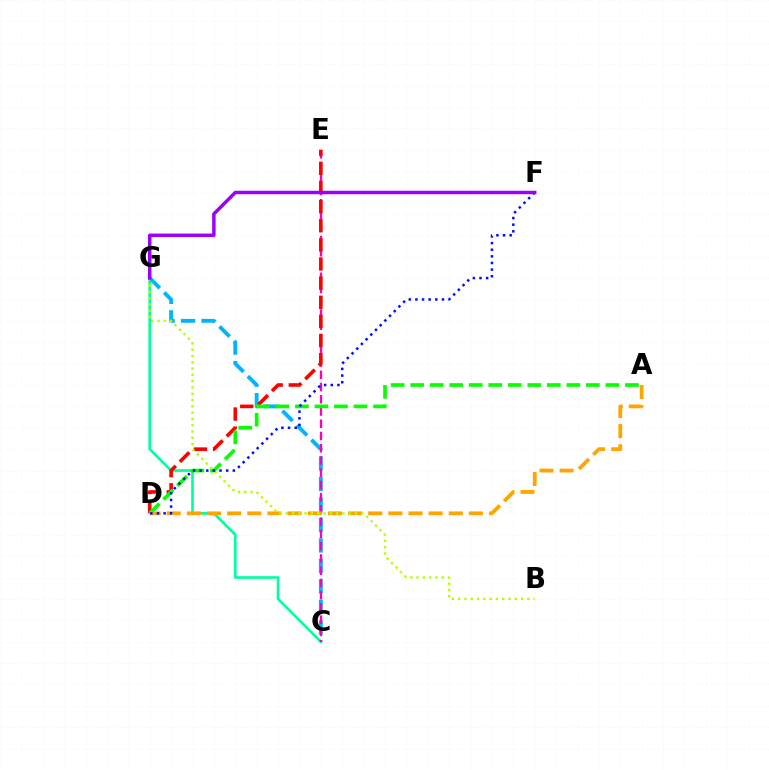{('C', 'G'): [{'color': '#00ff9d', 'line_style': 'solid', 'thickness': 1.91}, {'color': '#00b5ff', 'line_style': 'dashed', 'thickness': 2.78}], ('C', 'E'): [{'color': '#ff00bd', 'line_style': 'dashed', 'thickness': 1.66}], ('D', 'E'): [{'color': '#ff0000', 'line_style': 'dashed', 'thickness': 2.6}], ('A', 'D'): [{'color': '#08ff00', 'line_style': 'dashed', 'thickness': 2.65}, {'color': '#ffa500', 'line_style': 'dashed', 'thickness': 2.74}], ('B', 'G'): [{'color': '#b3ff00', 'line_style': 'dotted', 'thickness': 1.71}], ('D', 'F'): [{'color': '#0010ff', 'line_style': 'dotted', 'thickness': 1.8}], ('F', 'G'): [{'color': '#9b00ff', 'line_style': 'solid', 'thickness': 2.49}]}